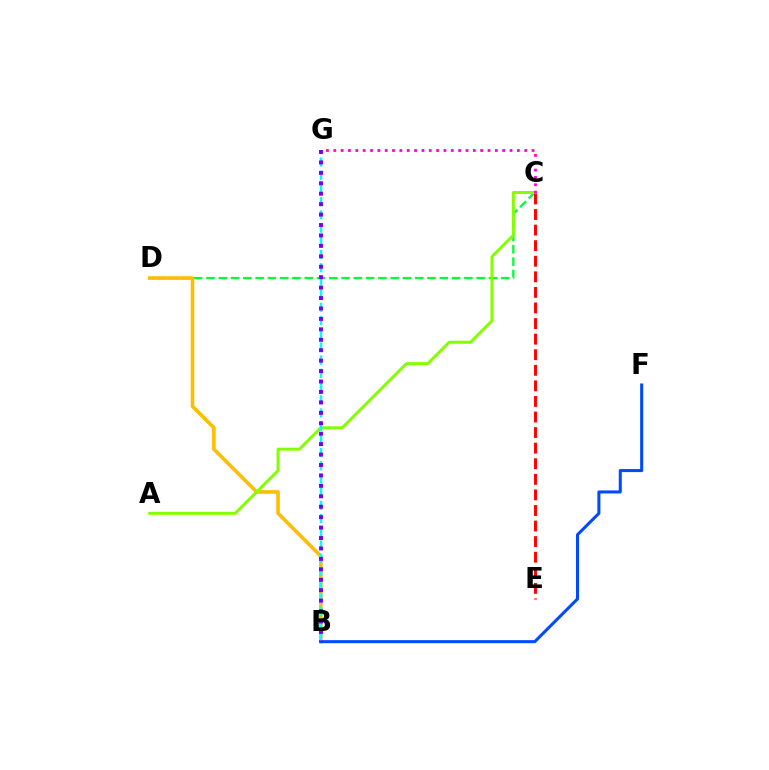{('C', 'D'): [{'color': '#00ff39', 'line_style': 'dashed', 'thickness': 1.67}], ('C', 'E'): [{'color': '#ff0000', 'line_style': 'dashed', 'thickness': 2.12}], ('B', 'D'): [{'color': '#ffbd00', 'line_style': 'solid', 'thickness': 2.59}], ('B', 'F'): [{'color': '#004bff', 'line_style': 'solid', 'thickness': 2.2}], ('A', 'C'): [{'color': '#84ff00', 'line_style': 'solid', 'thickness': 2.15}], ('C', 'G'): [{'color': '#ff00cf', 'line_style': 'dotted', 'thickness': 2.0}], ('B', 'G'): [{'color': '#00fff6', 'line_style': 'dashed', 'thickness': 1.79}, {'color': '#7200ff', 'line_style': 'dotted', 'thickness': 2.83}]}